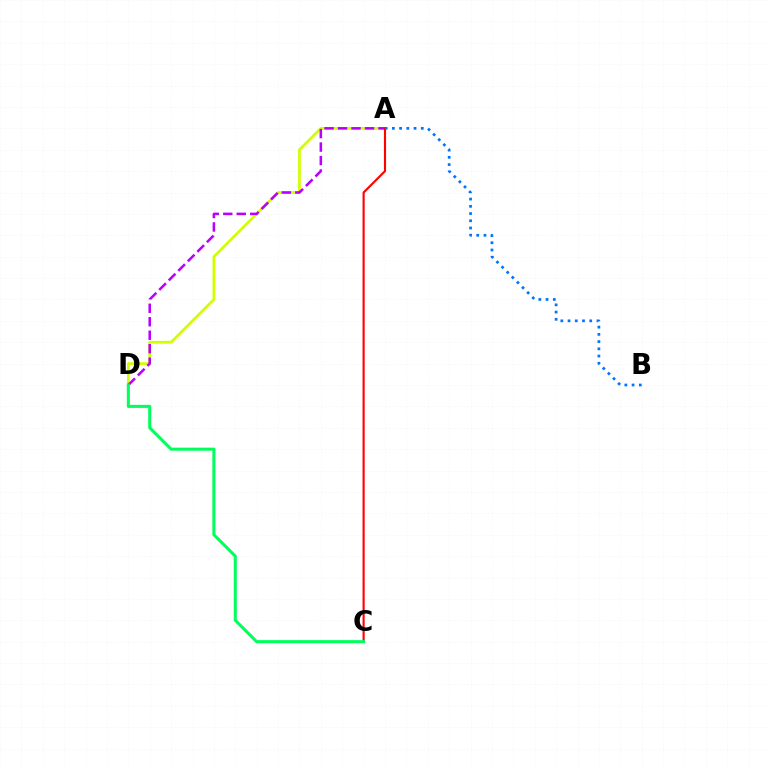{('A', 'D'): [{'color': '#d1ff00', 'line_style': 'solid', 'thickness': 1.99}, {'color': '#b900ff', 'line_style': 'dashed', 'thickness': 1.83}], ('A', 'C'): [{'color': '#ff0000', 'line_style': 'solid', 'thickness': 1.52}], ('A', 'B'): [{'color': '#0074ff', 'line_style': 'dotted', 'thickness': 1.96}], ('C', 'D'): [{'color': '#00ff5c', 'line_style': 'solid', 'thickness': 2.2}]}